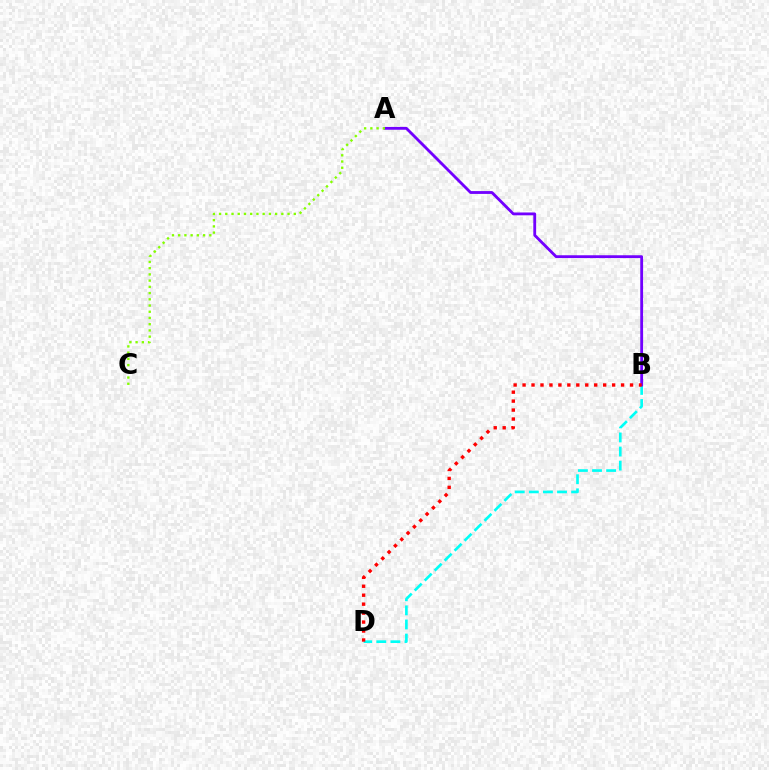{('B', 'D'): [{'color': '#00fff6', 'line_style': 'dashed', 'thickness': 1.91}, {'color': '#ff0000', 'line_style': 'dotted', 'thickness': 2.43}], ('A', 'B'): [{'color': '#7200ff', 'line_style': 'solid', 'thickness': 2.04}], ('A', 'C'): [{'color': '#84ff00', 'line_style': 'dotted', 'thickness': 1.69}]}